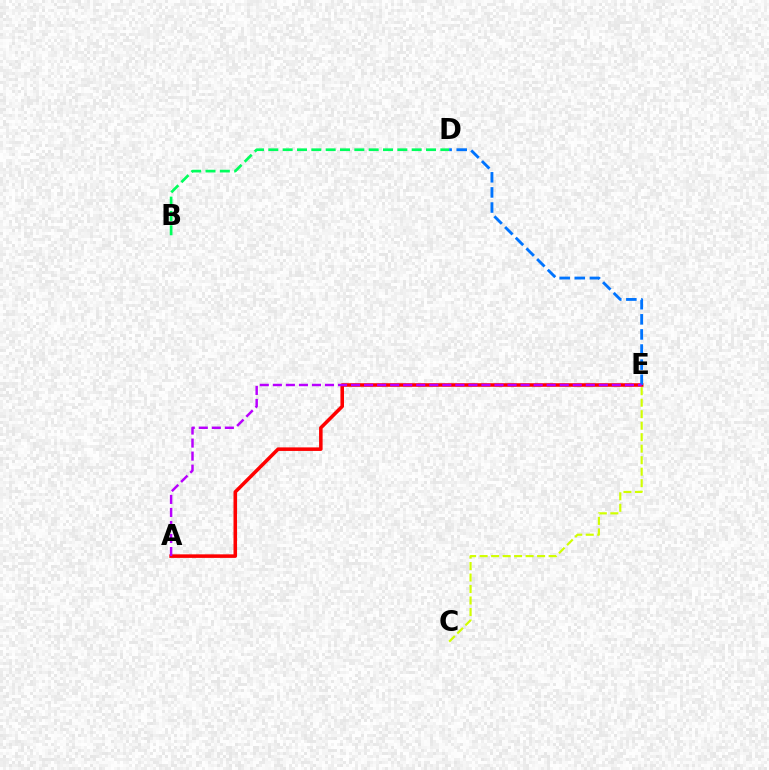{('C', 'E'): [{'color': '#d1ff00', 'line_style': 'dashed', 'thickness': 1.56}], ('A', 'E'): [{'color': '#ff0000', 'line_style': 'solid', 'thickness': 2.55}, {'color': '#b900ff', 'line_style': 'dashed', 'thickness': 1.77}], ('B', 'D'): [{'color': '#00ff5c', 'line_style': 'dashed', 'thickness': 1.95}], ('D', 'E'): [{'color': '#0074ff', 'line_style': 'dashed', 'thickness': 2.05}]}